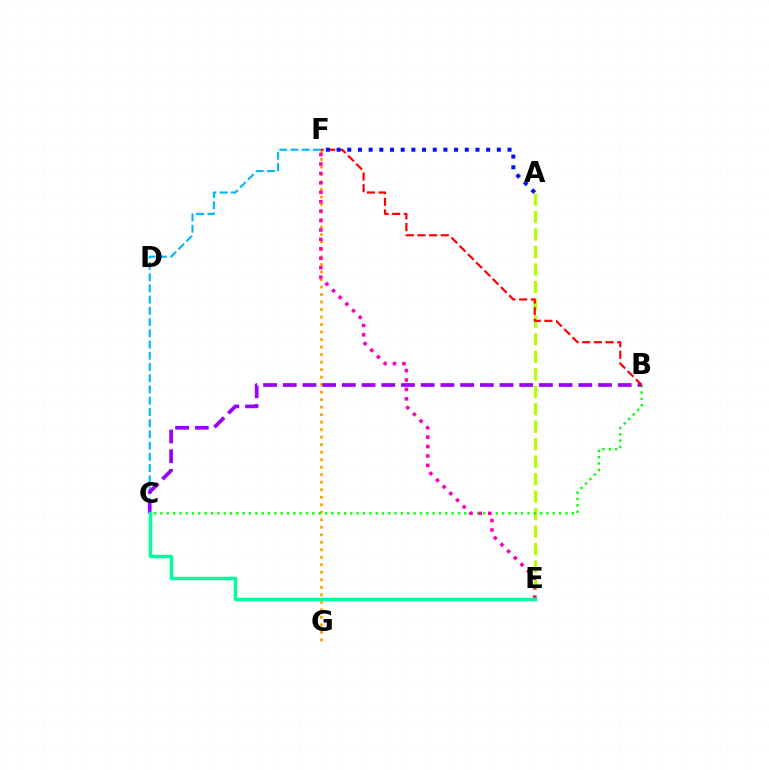{('C', 'F'): [{'color': '#00b5ff', 'line_style': 'dashed', 'thickness': 1.53}], ('F', 'G'): [{'color': '#ffa500', 'line_style': 'dotted', 'thickness': 2.04}], ('A', 'E'): [{'color': '#b3ff00', 'line_style': 'dashed', 'thickness': 2.37}], ('B', 'C'): [{'color': '#08ff00', 'line_style': 'dotted', 'thickness': 1.72}, {'color': '#9b00ff', 'line_style': 'dashed', 'thickness': 2.68}], ('E', 'F'): [{'color': '#ff00bd', 'line_style': 'dotted', 'thickness': 2.56}], ('B', 'F'): [{'color': '#ff0000', 'line_style': 'dashed', 'thickness': 1.58}], ('C', 'E'): [{'color': '#00ff9d', 'line_style': 'solid', 'thickness': 2.52}], ('A', 'F'): [{'color': '#0010ff', 'line_style': 'dotted', 'thickness': 2.9}]}